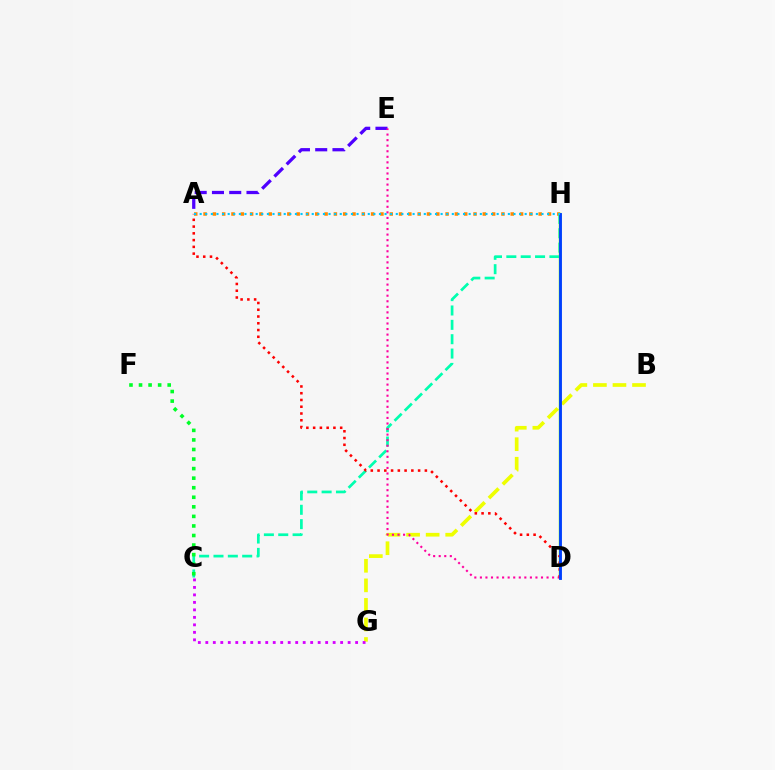{('B', 'G'): [{'color': '#eeff00', 'line_style': 'dashed', 'thickness': 2.66}], ('A', 'H'): [{'color': '#ff8800', 'line_style': 'dotted', 'thickness': 2.53}, {'color': '#00c7ff', 'line_style': 'dotted', 'thickness': 1.52}], ('A', 'E'): [{'color': '#4f00ff', 'line_style': 'dashed', 'thickness': 2.35}], ('C', 'H'): [{'color': '#00ffaf', 'line_style': 'dashed', 'thickness': 1.95}], ('D', 'H'): [{'color': '#66ff00', 'line_style': 'solid', 'thickness': 1.75}, {'color': '#003fff', 'line_style': 'solid', 'thickness': 2.06}], ('D', 'E'): [{'color': '#ff00a0', 'line_style': 'dotted', 'thickness': 1.51}], ('A', 'D'): [{'color': '#ff0000', 'line_style': 'dotted', 'thickness': 1.84}], ('C', 'F'): [{'color': '#00ff27', 'line_style': 'dotted', 'thickness': 2.6}], ('C', 'G'): [{'color': '#d600ff', 'line_style': 'dotted', 'thickness': 2.04}]}